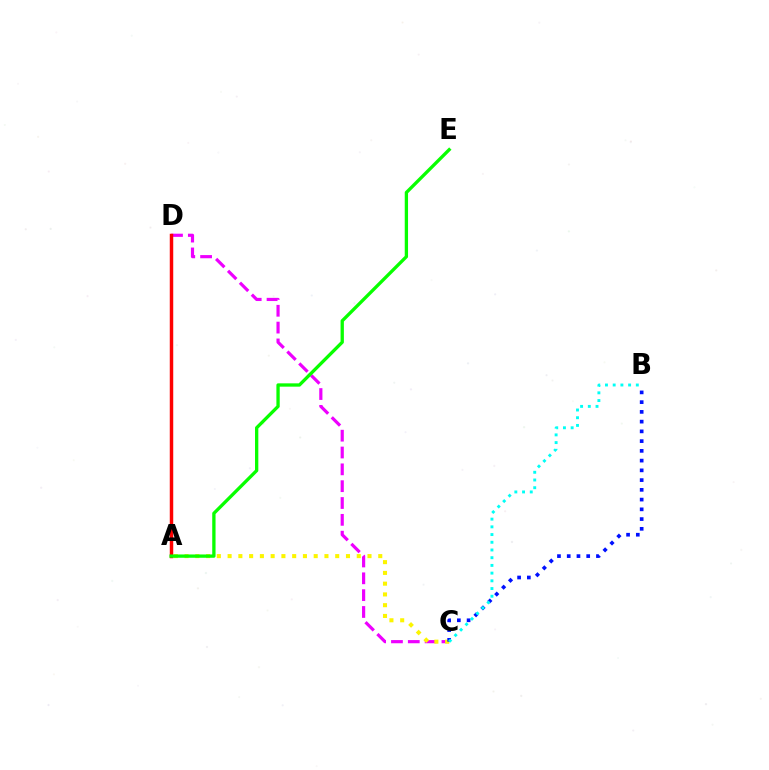{('C', 'D'): [{'color': '#ee00ff', 'line_style': 'dashed', 'thickness': 2.29}], ('A', 'C'): [{'color': '#fcf500', 'line_style': 'dotted', 'thickness': 2.92}], ('B', 'C'): [{'color': '#0010ff', 'line_style': 'dotted', 'thickness': 2.65}, {'color': '#00fff6', 'line_style': 'dotted', 'thickness': 2.09}], ('A', 'D'): [{'color': '#ff0000', 'line_style': 'solid', 'thickness': 2.5}], ('A', 'E'): [{'color': '#08ff00', 'line_style': 'solid', 'thickness': 2.38}]}